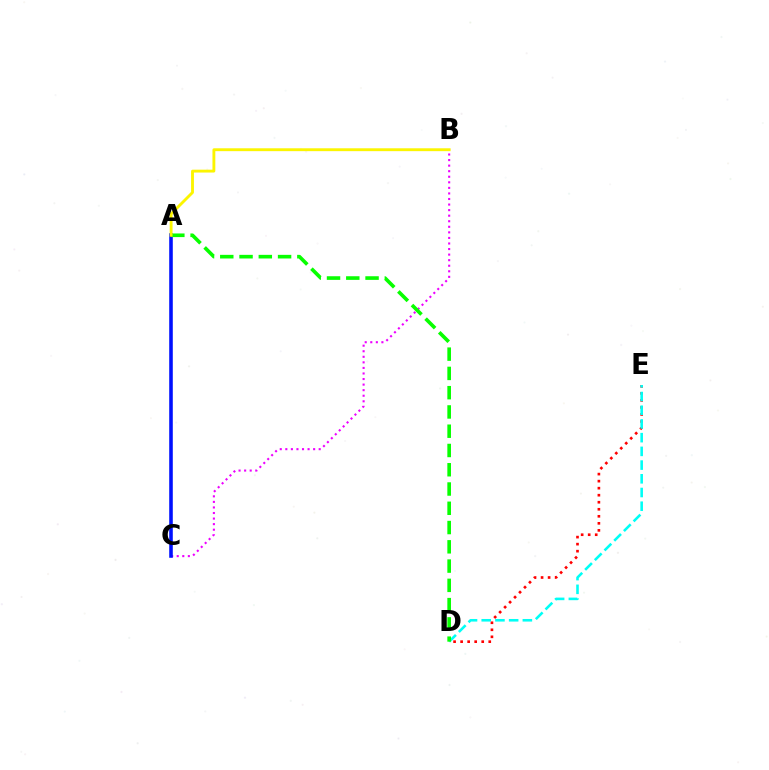{('D', 'E'): [{'color': '#ff0000', 'line_style': 'dotted', 'thickness': 1.91}, {'color': '#00fff6', 'line_style': 'dashed', 'thickness': 1.86}], ('B', 'C'): [{'color': '#ee00ff', 'line_style': 'dotted', 'thickness': 1.51}], ('A', 'C'): [{'color': '#0010ff', 'line_style': 'solid', 'thickness': 2.58}], ('A', 'D'): [{'color': '#08ff00', 'line_style': 'dashed', 'thickness': 2.62}], ('A', 'B'): [{'color': '#fcf500', 'line_style': 'solid', 'thickness': 2.06}]}